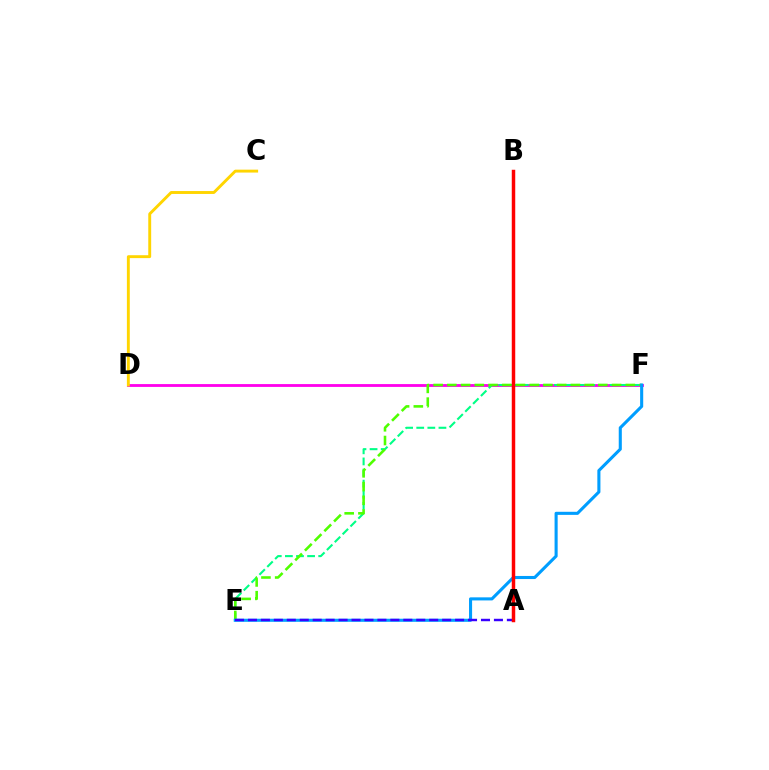{('D', 'F'): [{'color': '#ff00ed', 'line_style': 'solid', 'thickness': 2.04}], ('E', 'F'): [{'color': '#00ff86', 'line_style': 'dashed', 'thickness': 1.51}, {'color': '#4fff00', 'line_style': 'dashed', 'thickness': 1.87}, {'color': '#009eff', 'line_style': 'solid', 'thickness': 2.22}], ('C', 'D'): [{'color': '#ffd500', 'line_style': 'solid', 'thickness': 2.09}], ('A', 'E'): [{'color': '#3700ff', 'line_style': 'dashed', 'thickness': 1.76}], ('A', 'B'): [{'color': '#ff0000', 'line_style': 'solid', 'thickness': 2.5}]}